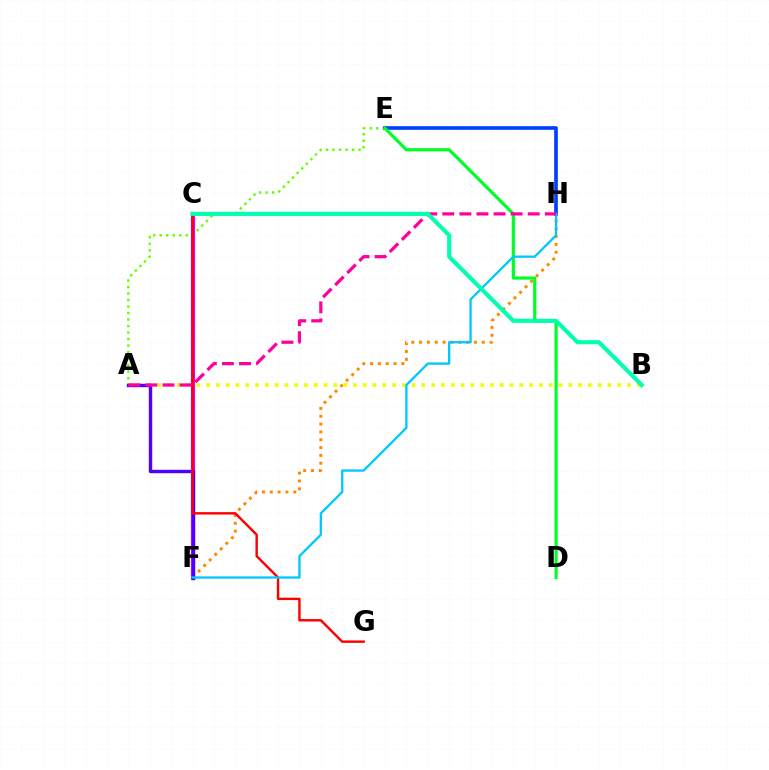{('F', 'H'): [{'color': '#ff8800', 'line_style': 'dotted', 'thickness': 2.13}, {'color': '#00c7ff', 'line_style': 'solid', 'thickness': 1.66}], ('A', 'E'): [{'color': '#66ff00', 'line_style': 'dotted', 'thickness': 1.77}], ('A', 'B'): [{'color': '#eeff00', 'line_style': 'dotted', 'thickness': 2.66}], ('C', 'F'): [{'color': '#d600ff', 'line_style': 'solid', 'thickness': 2.98}], ('A', 'F'): [{'color': '#4f00ff', 'line_style': 'solid', 'thickness': 2.45}], ('E', 'H'): [{'color': '#003fff', 'line_style': 'solid', 'thickness': 2.64}], ('C', 'G'): [{'color': '#ff0000', 'line_style': 'solid', 'thickness': 1.74}], ('D', 'E'): [{'color': '#00ff27', 'line_style': 'solid', 'thickness': 2.29}], ('A', 'H'): [{'color': '#ff00a0', 'line_style': 'dashed', 'thickness': 2.32}], ('B', 'C'): [{'color': '#00ffaf', 'line_style': 'solid', 'thickness': 2.96}]}